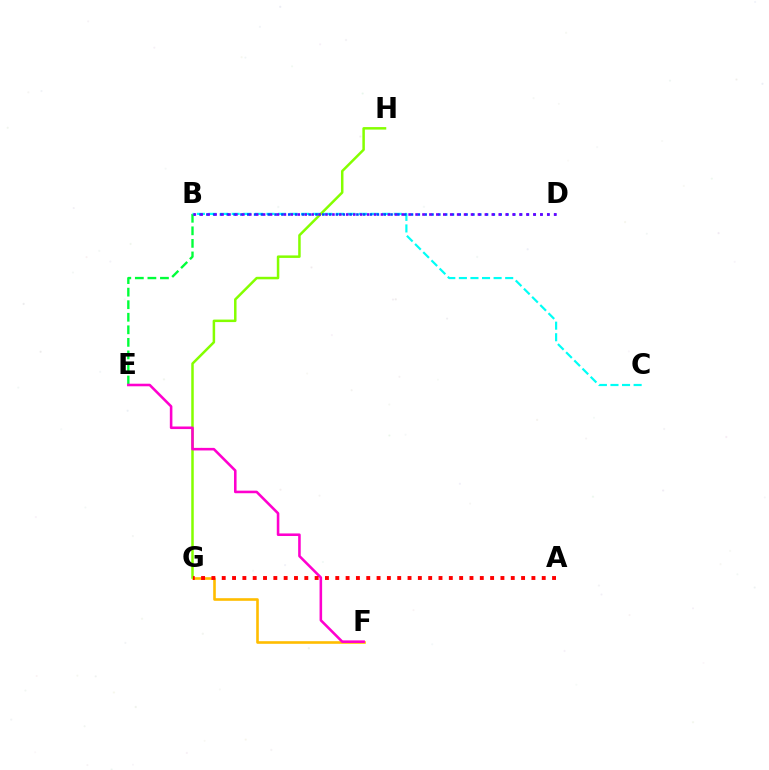{('F', 'G'): [{'color': '#ffbd00', 'line_style': 'solid', 'thickness': 1.88}], ('B', 'E'): [{'color': '#00ff39', 'line_style': 'dashed', 'thickness': 1.71}], ('B', 'C'): [{'color': '#00fff6', 'line_style': 'dashed', 'thickness': 1.57}], ('G', 'H'): [{'color': '#84ff00', 'line_style': 'solid', 'thickness': 1.8}], ('E', 'F'): [{'color': '#ff00cf', 'line_style': 'solid', 'thickness': 1.85}], ('A', 'G'): [{'color': '#ff0000', 'line_style': 'dotted', 'thickness': 2.8}], ('B', 'D'): [{'color': '#004bff', 'line_style': 'dotted', 'thickness': 1.85}, {'color': '#7200ff', 'line_style': 'dotted', 'thickness': 1.88}]}